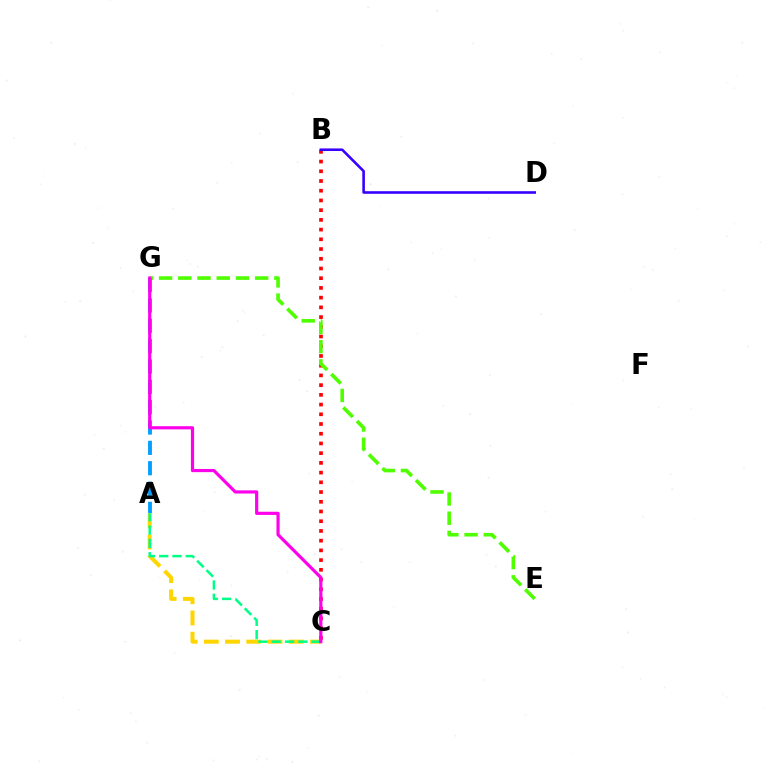{('A', 'C'): [{'color': '#ffd500', 'line_style': 'dashed', 'thickness': 2.89}, {'color': '#00ff86', 'line_style': 'dashed', 'thickness': 1.81}], ('B', 'C'): [{'color': '#ff0000', 'line_style': 'dotted', 'thickness': 2.64}], ('E', 'G'): [{'color': '#4fff00', 'line_style': 'dashed', 'thickness': 2.61}], ('A', 'G'): [{'color': '#009eff', 'line_style': 'dashed', 'thickness': 2.76}], ('C', 'G'): [{'color': '#ff00ed', 'line_style': 'solid', 'thickness': 2.29}], ('B', 'D'): [{'color': '#3700ff', 'line_style': 'solid', 'thickness': 1.87}]}